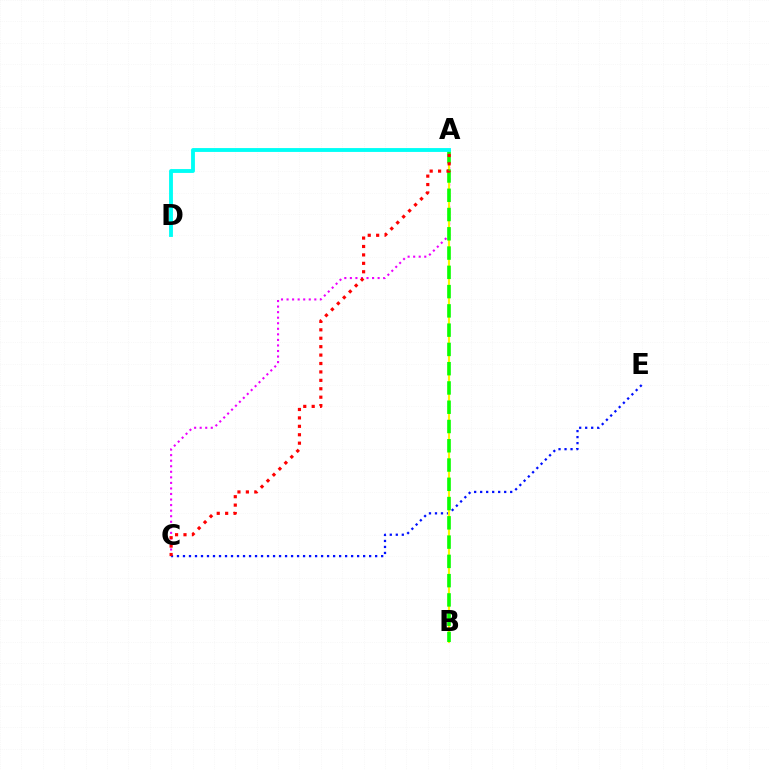{('A', 'C'): [{'color': '#ee00ff', 'line_style': 'dotted', 'thickness': 1.51}, {'color': '#ff0000', 'line_style': 'dotted', 'thickness': 2.29}], ('C', 'E'): [{'color': '#0010ff', 'line_style': 'dotted', 'thickness': 1.63}], ('A', 'B'): [{'color': '#fcf500', 'line_style': 'solid', 'thickness': 1.55}, {'color': '#08ff00', 'line_style': 'dashed', 'thickness': 2.62}], ('A', 'D'): [{'color': '#00fff6', 'line_style': 'solid', 'thickness': 2.77}]}